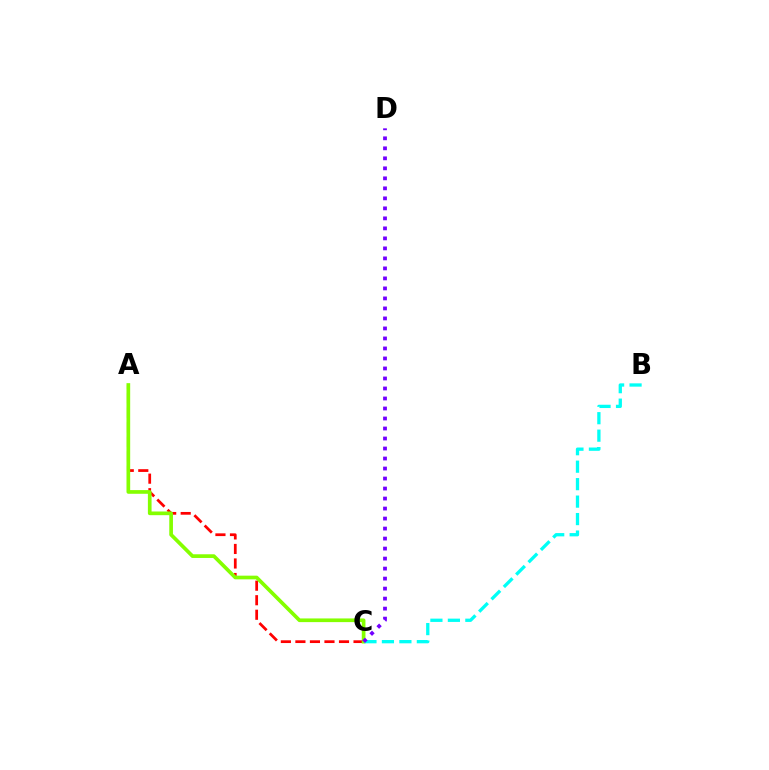{('A', 'C'): [{'color': '#ff0000', 'line_style': 'dashed', 'thickness': 1.97}, {'color': '#84ff00', 'line_style': 'solid', 'thickness': 2.65}], ('B', 'C'): [{'color': '#00fff6', 'line_style': 'dashed', 'thickness': 2.37}], ('C', 'D'): [{'color': '#7200ff', 'line_style': 'dotted', 'thickness': 2.72}]}